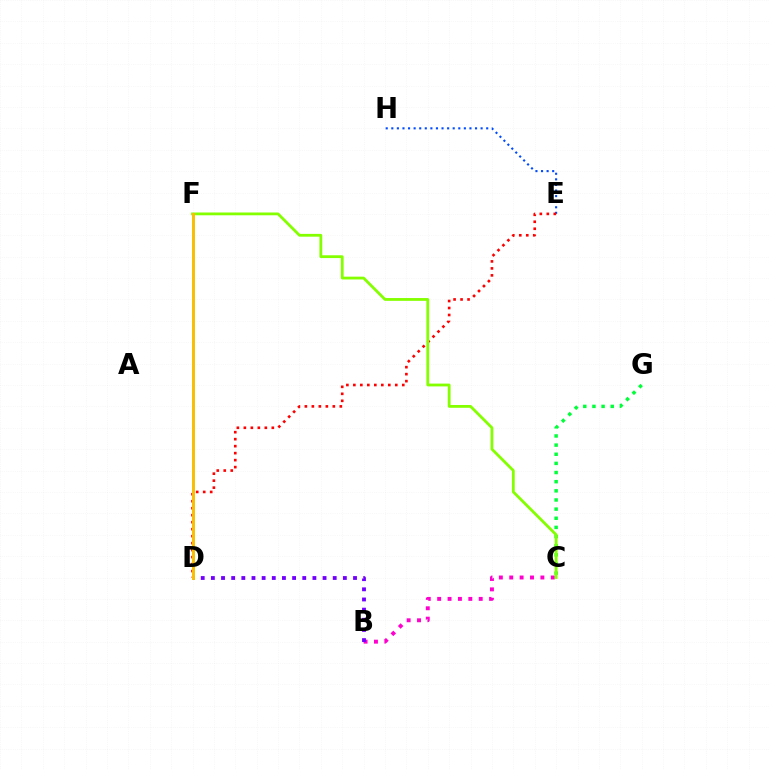{('E', 'H'): [{'color': '#004bff', 'line_style': 'dotted', 'thickness': 1.52}], ('D', 'E'): [{'color': '#ff0000', 'line_style': 'dotted', 'thickness': 1.9}], ('D', 'F'): [{'color': '#00fff6', 'line_style': 'solid', 'thickness': 1.83}, {'color': '#ffbd00', 'line_style': 'solid', 'thickness': 2.09}], ('C', 'G'): [{'color': '#00ff39', 'line_style': 'dotted', 'thickness': 2.48}], ('B', 'C'): [{'color': '#ff00cf', 'line_style': 'dotted', 'thickness': 2.82}], ('B', 'D'): [{'color': '#7200ff', 'line_style': 'dotted', 'thickness': 2.76}], ('C', 'F'): [{'color': '#84ff00', 'line_style': 'solid', 'thickness': 2.01}]}